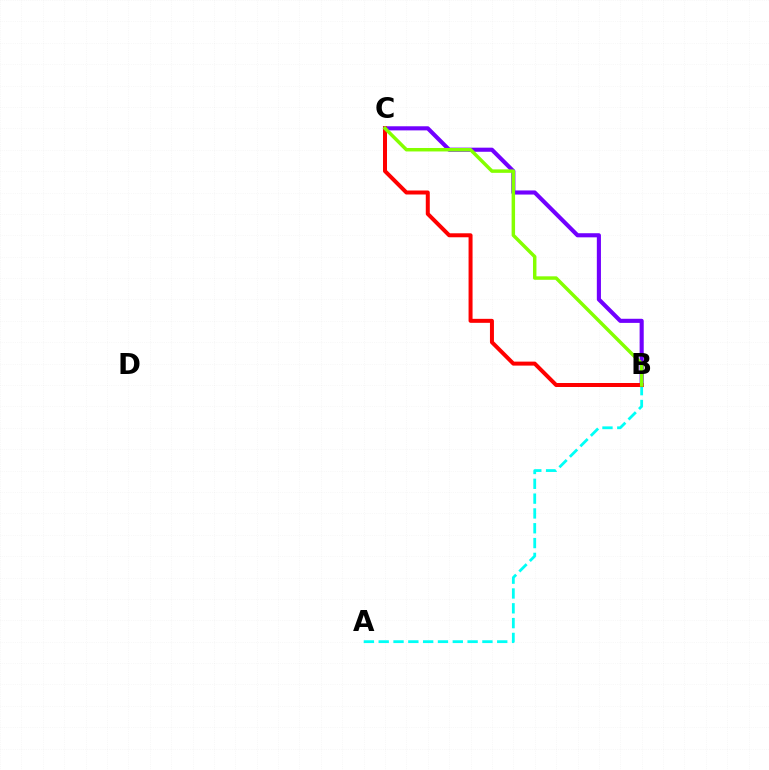{('A', 'B'): [{'color': '#00fff6', 'line_style': 'dashed', 'thickness': 2.01}], ('B', 'C'): [{'color': '#7200ff', 'line_style': 'solid', 'thickness': 2.96}, {'color': '#ff0000', 'line_style': 'solid', 'thickness': 2.87}, {'color': '#84ff00', 'line_style': 'solid', 'thickness': 2.49}]}